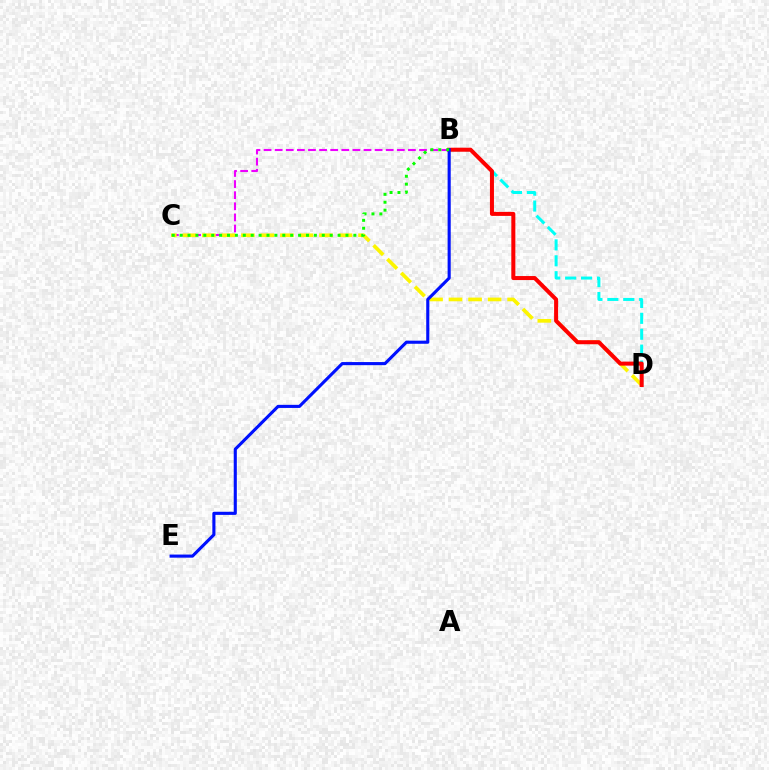{('B', 'C'): [{'color': '#ee00ff', 'line_style': 'dashed', 'thickness': 1.51}, {'color': '#08ff00', 'line_style': 'dotted', 'thickness': 2.15}], ('C', 'D'): [{'color': '#fcf500', 'line_style': 'dashed', 'thickness': 2.65}], ('B', 'D'): [{'color': '#00fff6', 'line_style': 'dashed', 'thickness': 2.16}, {'color': '#ff0000', 'line_style': 'solid', 'thickness': 2.9}], ('B', 'E'): [{'color': '#0010ff', 'line_style': 'solid', 'thickness': 2.23}]}